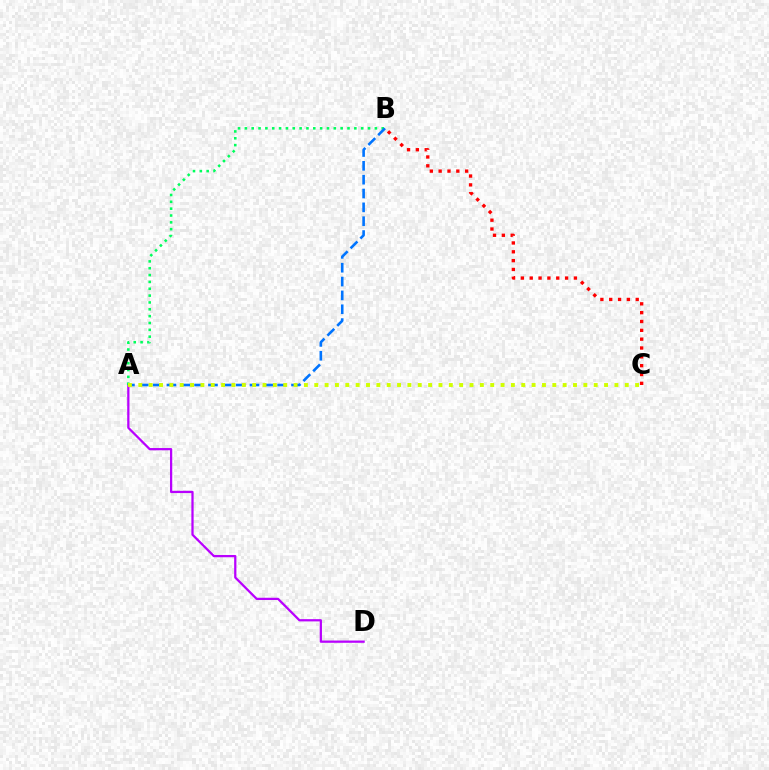{('A', 'D'): [{'color': '#b900ff', 'line_style': 'solid', 'thickness': 1.62}], ('B', 'C'): [{'color': '#ff0000', 'line_style': 'dotted', 'thickness': 2.4}], ('A', 'B'): [{'color': '#00ff5c', 'line_style': 'dotted', 'thickness': 1.86}, {'color': '#0074ff', 'line_style': 'dashed', 'thickness': 1.88}], ('A', 'C'): [{'color': '#d1ff00', 'line_style': 'dotted', 'thickness': 2.81}]}